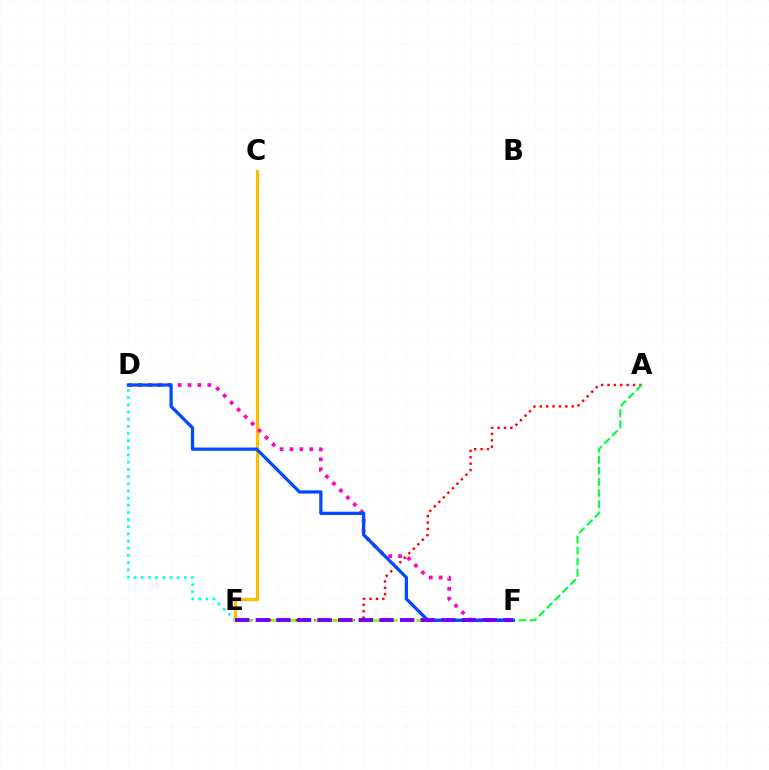{('A', 'E'): [{'color': '#ff0000', 'line_style': 'dotted', 'thickness': 1.73}], ('D', 'E'): [{'color': '#00fff6', 'line_style': 'dotted', 'thickness': 1.95}], ('C', 'E'): [{'color': '#ffbd00', 'line_style': 'solid', 'thickness': 2.34}], ('E', 'F'): [{'color': '#84ff00', 'line_style': 'dashed', 'thickness': 1.97}, {'color': '#7200ff', 'line_style': 'dashed', 'thickness': 2.8}], ('D', 'F'): [{'color': '#ff00cf', 'line_style': 'dotted', 'thickness': 2.69}, {'color': '#004bff', 'line_style': 'solid', 'thickness': 2.35}], ('A', 'F'): [{'color': '#00ff39', 'line_style': 'dashed', 'thickness': 1.51}]}